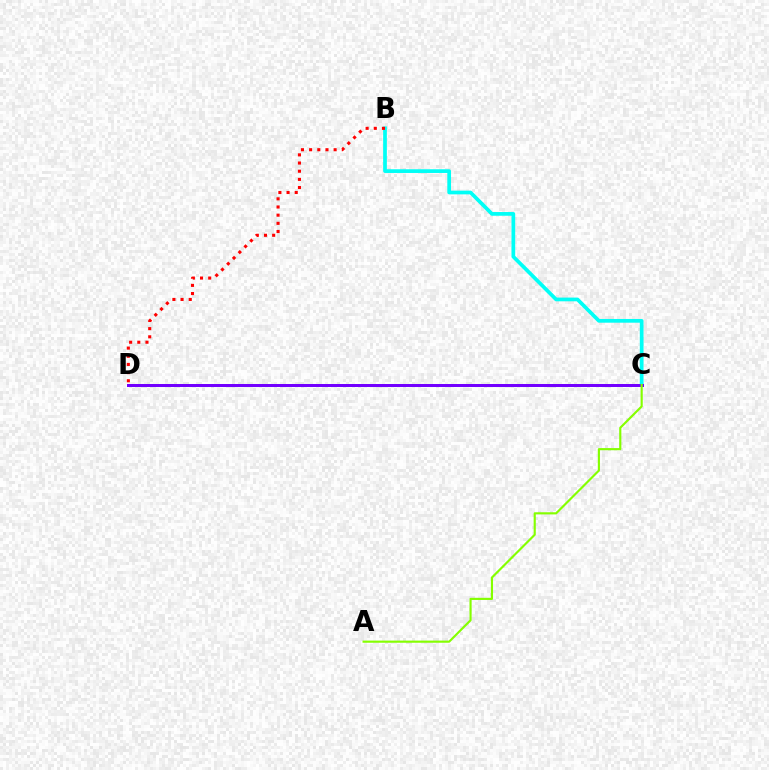{('B', 'C'): [{'color': '#00fff6', 'line_style': 'solid', 'thickness': 2.68}], ('C', 'D'): [{'color': '#7200ff', 'line_style': 'solid', 'thickness': 2.16}], ('B', 'D'): [{'color': '#ff0000', 'line_style': 'dotted', 'thickness': 2.22}], ('A', 'C'): [{'color': '#84ff00', 'line_style': 'solid', 'thickness': 1.55}]}